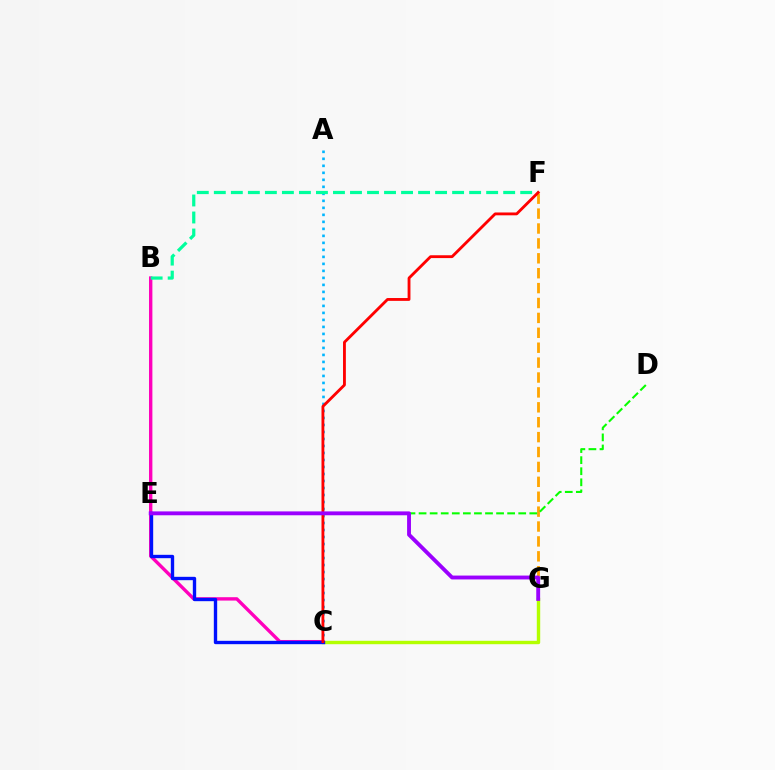{('A', 'C'): [{'color': '#00b5ff', 'line_style': 'dotted', 'thickness': 1.9}], ('B', 'C'): [{'color': '#ff00bd', 'line_style': 'solid', 'thickness': 2.43}], ('C', 'G'): [{'color': '#b3ff00', 'line_style': 'solid', 'thickness': 2.45}], ('F', 'G'): [{'color': '#ffa500', 'line_style': 'dashed', 'thickness': 2.02}], ('D', 'E'): [{'color': '#08ff00', 'line_style': 'dashed', 'thickness': 1.5}], ('C', 'E'): [{'color': '#0010ff', 'line_style': 'solid', 'thickness': 2.42}], ('B', 'F'): [{'color': '#00ff9d', 'line_style': 'dashed', 'thickness': 2.31}], ('C', 'F'): [{'color': '#ff0000', 'line_style': 'solid', 'thickness': 2.04}], ('E', 'G'): [{'color': '#9b00ff', 'line_style': 'solid', 'thickness': 2.79}]}